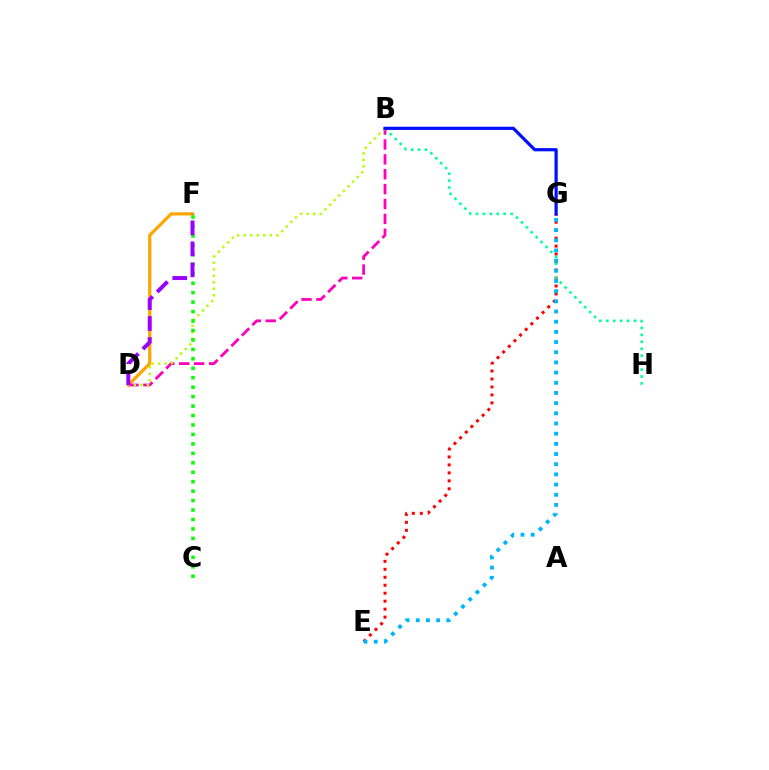{('E', 'G'): [{'color': '#ff0000', 'line_style': 'dotted', 'thickness': 2.17}, {'color': '#00b5ff', 'line_style': 'dotted', 'thickness': 2.77}], ('B', 'H'): [{'color': '#00ff9d', 'line_style': 'dotted', 'thickness': 1.88}], ('D', 'F'): [{'color': '#ffa500', 'line_style': 'solid', 'thickness': 2.31}, {'color': '#9b00ff', 'line_style': 'dashed', 'thickness': 2.85}], ('B', 'D'): [{'color': '#ff00bd', 'line_style': 'dashed', 'thickness': 2.02}, {'color': '#b3ff00', 'line_style': 'dotted', 'thickness': 1.77}], ('B', 'G'): [{'color': '#0010ff', 'line_style': 'solid', 'thickness': 2.31}], ('C', 'F'): [{'color': '#08ff00', 'line_style': 'dotted', 'thickness': 2.57}]}